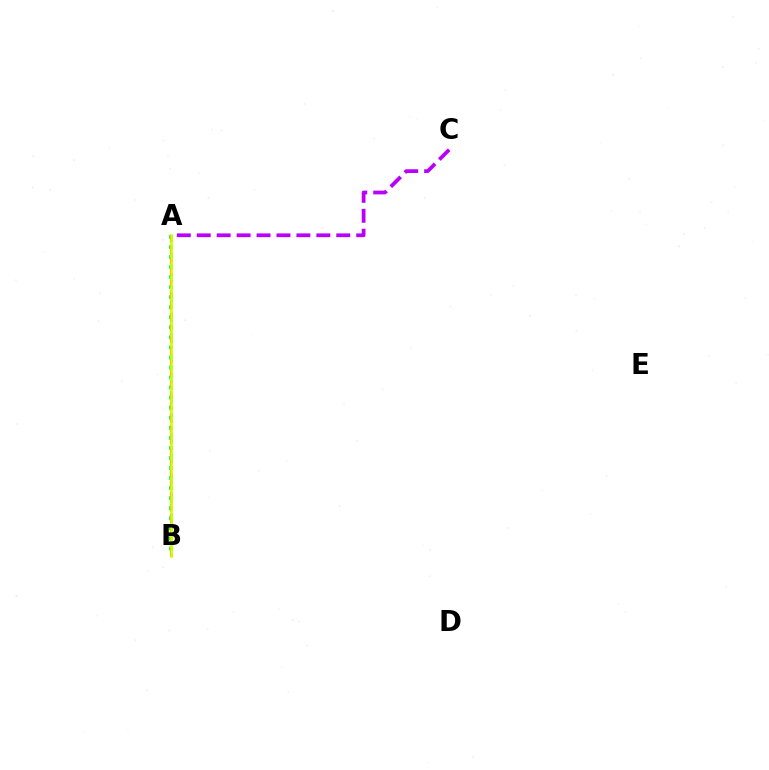{('A', 'B'): [{'color': '#0074ff', 'line_style': 'dotted', 'thickness': 1.82}, {'color': '#00ff5c', 'line_style': 'dotted', 'thickness': 2.73}, {'color': '#ff0000', 'line_style': 'dashed', 'thickness': 1.52}, {'color': '#d1ff00', 'line_style': 'solid', 'thickness': 1.94}], ('A', 'C'): [{'color': '#b900ff', 'line_style': 'dashed', 'thickness': 2.71}]}